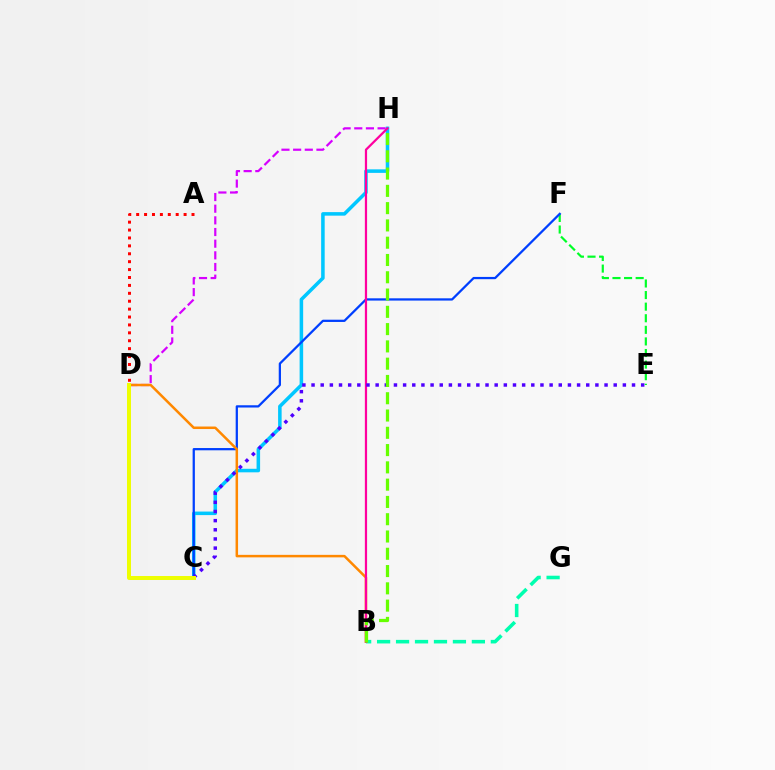{('C', 'H'): [{'color': '#00c7ff', 'line_style': 'solid', 'thickness': 2.54}], ('D', 'H'): [{'color': '#d600ff', 'line_style': 'dashed', 'thickness': 1.58}], ('E', 'F'): [{'color': '#00ff27', 'line_style': 'dashed', 'thickness': 1.57}], ('B', 'G'): [{'color': '#00ffaf', 'line_style': 'dashed', 'thickness': 2.58}], ('C', 'F'): [{'color': '#003fff', 'line_style': 'solid', 'thickness': 1.63}], ('B', 'D'): [{'color': '#ff8800', 'line_style': 'solid', 'thickness': 1.81}], ('B', 'H'): [{'color': '#ff00a0', 'line_style': 'solid', 'thickness': 1.61}, {'color': '#66ff00', 'line_style': 'dashed', 'thickness': 2.35}], ('C', 'E'): [{'color': '#4f00ff', 'line_style': 'dotted', 'thickness': 2.49}], ('A', 'D'): [{'color': '#ff0000', 'line_style': 'dotted', 'thickness': 2.15}], ('C', 'D'): [{'color': '#eeff00', 'line_style': 'solid', 'thickness': 2.86}]}